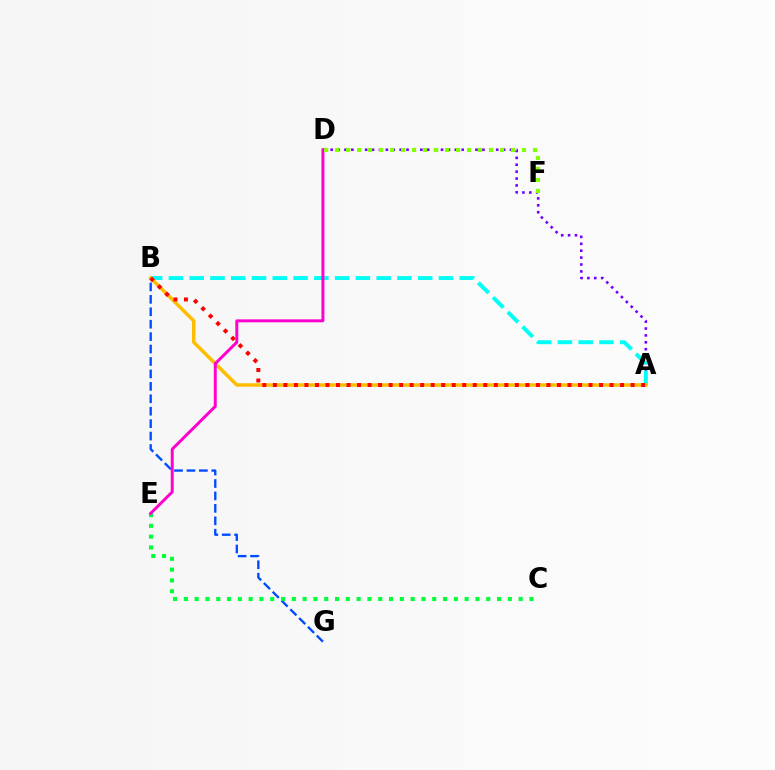{('A', 'D'): [{'color': '#7200ff', 'line_style': 'dotted', 'thickness': 1.87}], ('B', 'G'): [{'color': '#004bff', 'line_style': 'dashed', 'thickness': 1.69}], ('A', 'B'): [{'color': '#00fff6', 'line_style': 'dashed', 'thickness': 2.82}, {'color': '#ffbd00', 'line_style': 'solid', 'thickness': 2.5}, {'color': '#ff0000', 'line_style': 'dotted', 'thickness': 2.86}], ('C', 'E'): [{'color': '#00ff39', 'line_style': 'dotted', 'thickness': 2.93}], ('D', 'E'): [{'color': '#ff00cf', 'line_style': 'solid', 'thickness': 2.13}], ('D', 'F'): [{'color': '#84ff00', 'line_style': 'dotted', 'thickness': 2.99}]}